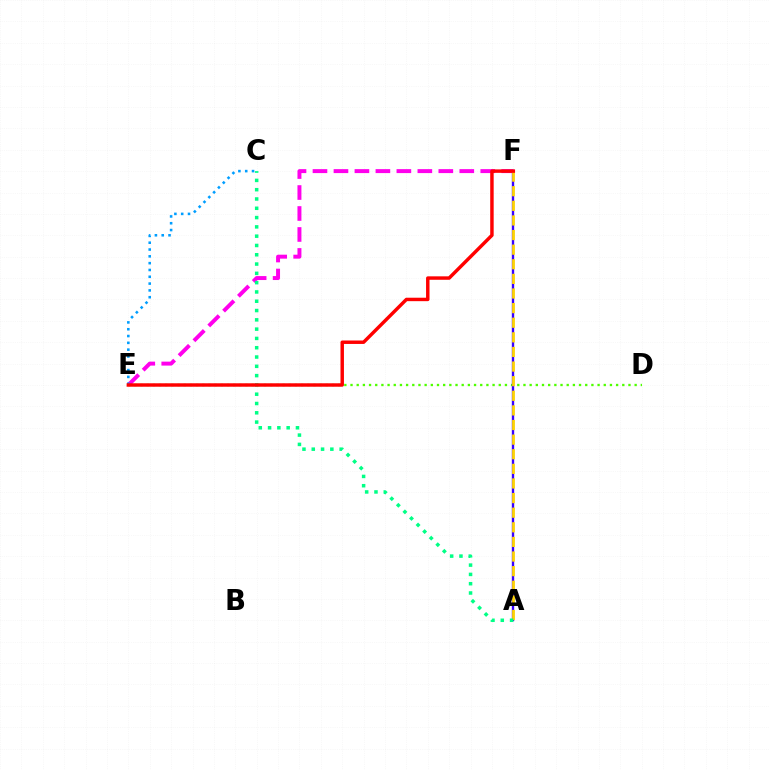{('D', 'E'): [{'color': '#4fff00', 'line_style': 'dotted', 'thickness': 1.68}], ('A', 'F'): [{'color': '#3700ff', 'line_style': 'solid', 'thickness': 1.71}, {'color': '#ffd500', 'line_style': 'dashed', 'thickness': 1.99}], ('E', 'F'): [{'color': '#ff00ed', 'line_style': 'dashed', 'thickness': 2.85}, {'color': '#ff0000', 'line_style': 'solid', 'thickness': 2.48}], ('A', 'C'): [{'color': '#00ff86', 'line_style': 'dotted', 'thickness': 2.53}], ('C', 'E'): [{'color': '#009eff', 'line_style': 'dotted', 'thickness': 1.85}]}